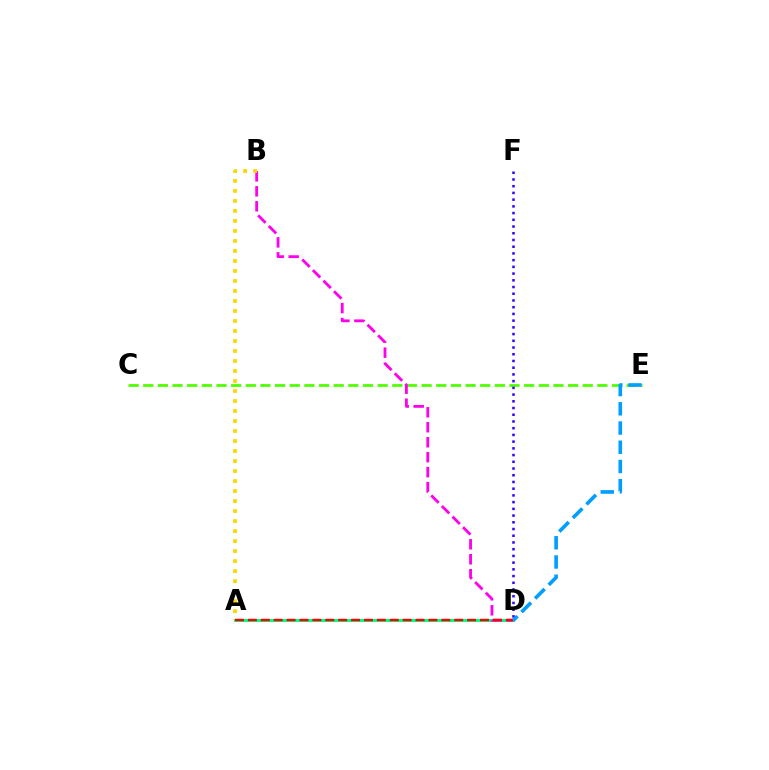{('C', 'E'): [{'color': '#4fff00', 'line_style': 'dashed', 'thickness': 1.99}], ('A', 'D'): [{'color': '#00ff86', 'line_style': 'solid', 'thickness': 2.21}, {'color': '#ff0000', 'line_style': 'dashed', 'thickness': 1.75}], ('B', 'D'): [{'color': '#ff00ed', 'line_style': 'dashed', 'thickness': 2.03}], ('D', 'F'): [{'color': '#3700ff', 'line_style': 'dotted', 'thickness': 1.83}], ('A', 'B'): [{'color': '#ffd500', 'line_style': 'dotted', 'thickness': 2.72}], ('D', 'E'): [{'color': '#009eff', 'line_style': 'dashed', 'thickness': 2.61}]}